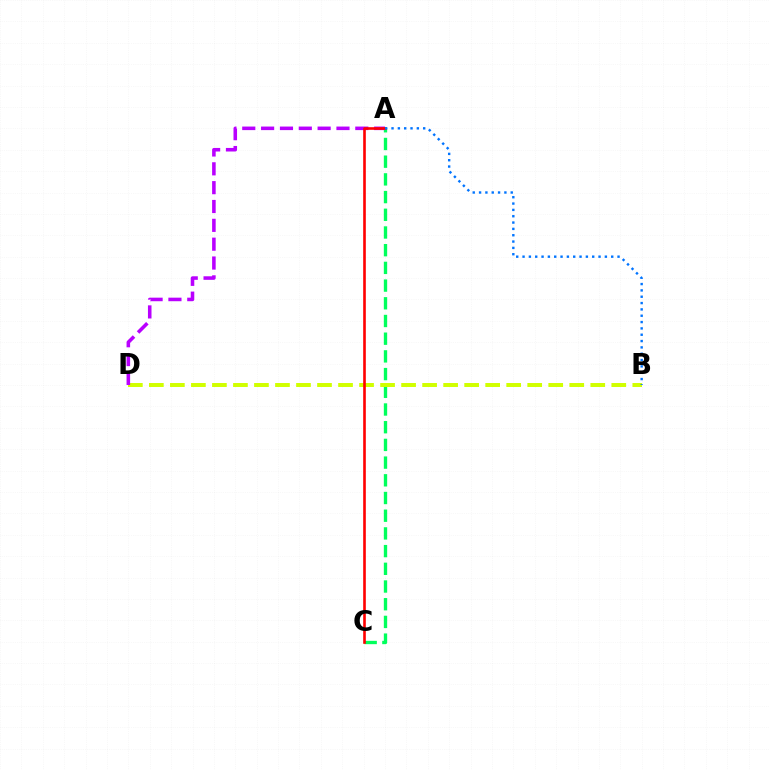{('A', 'C'): [{'color': '#00ff5c', 'line_style': 'dashed', 'thickness': 2.4}, {'color': '#ff0000', 'line_style': 'solid', 'thickness': 1.89}], ('B', 'D'): [{'color': '#d1ff00', 'line_style': 'dashed', 'thickness': 2.86}], ('A', 'D'): [{'color': '#b900ff', 'line_style': 'dashed', 'thickness': 2.56}], ('A', 'B'): [{'color': '#0074ff', 'line_style': 'dotted', 'thickness': 1.72}]}